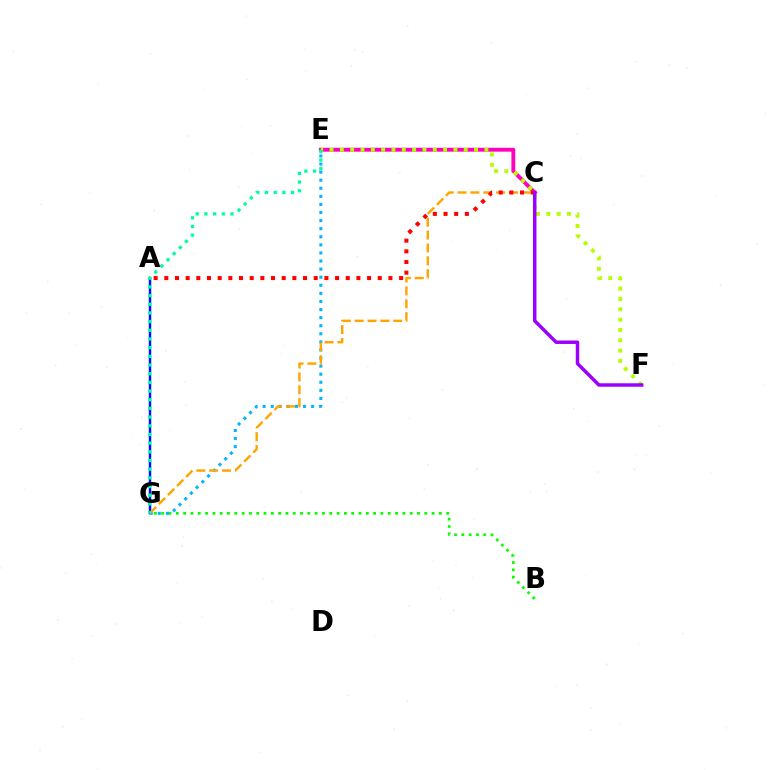{('B', 'G'): [{'color': '#08ff00', 'line_style': 'dotted', 'thickness': 1.99}], ('A', 'G'): [{'color': '#0010ff', 'line_style': 'solid', 'thickness': 1.76}], ('E', 'G'): [{'color': '#00b5ff', 'line_style': 'dotted', 'thickness': 2.2}, {'color': '#00ff9d', 'line_style': 'dotted', 'thickness': 2.36}], ('C', 'E'): [{'color': '#ff00bd', 'line_style': 'solid', 'thickness': 2.79}], ('C', 'G'): [{'color': '#ffa500', 'line_style': 'dashed', 'thickness': 1.75}], ('A', 'C'): [{'color': '#ff0000', 'line_style': 'dotted', 'thickness': 2.9}], ('E', 'F'): [{'color': '#b3ff00', 'line_style': 'dotted', 'thickness': 2.81}], ('C', 'F'): [{'color': '#9b00ff', 'line_style': 'solid', 'thickness': 2.5}]}